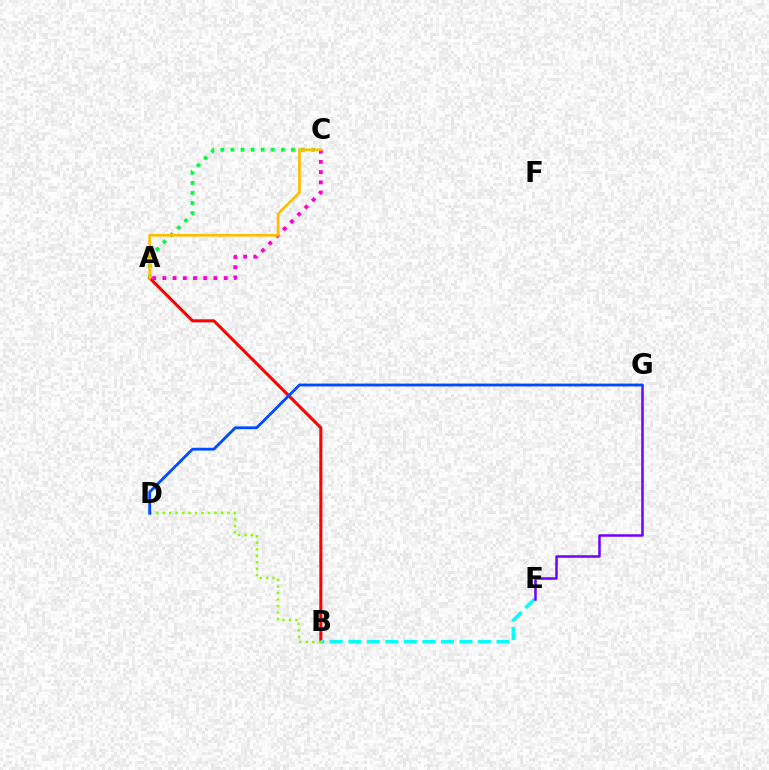{('A', 'B'): [{'color': '#ff0000', 'line_style': 'solid', 'thickness': 2.19}], ('B', 'E'): [{'color': '#00fff6', 'line_style': 'dashed', 'thickness': 2.52}], ('B', 'D'): [{'color': '#84ff00', 'line_style': 'dotted', 'thickness': 1.76}], ('A', 'C'): [{'color': '#ff00cf', 'line_style': 'dotted', 'thickness': 2.78}, {'color': '#00ff39', 'line_style': 'dotted', 'thickness': 2.74}, {'color': '#ffbd00', 'line_style': 'solid', 'thickness': 1.92}], ('E', 'G'): [{'color': '#7200ff', 'line_style': 'solid', 'thickness': 1.81}], ('D', 'G'): [{'color': '#004bff', 'line_style': 'solid', 'thickness': 2.04}]}